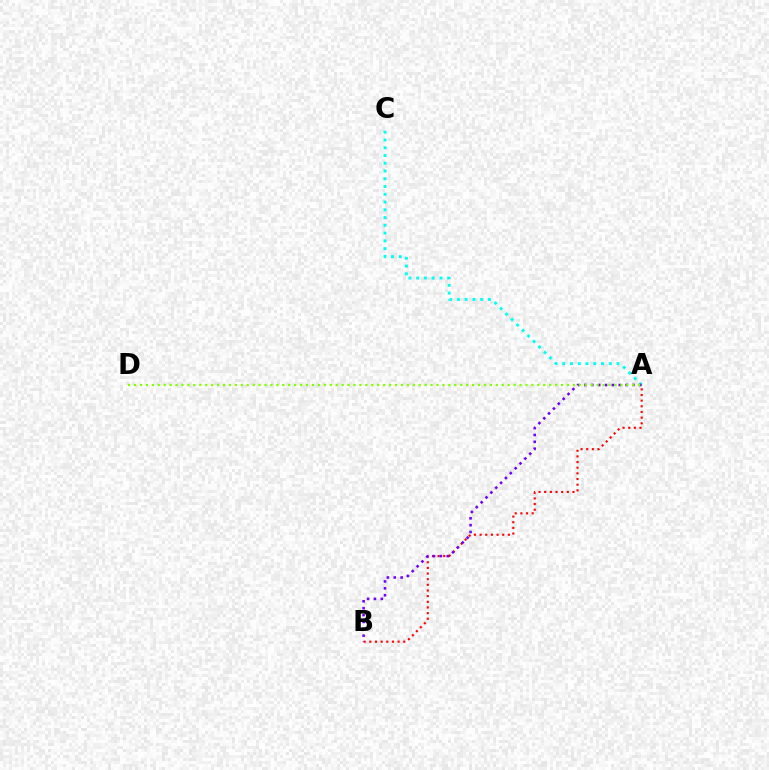{('A', 'C'): [{'color': '#00fff6', 'line_style': 'dotted', 'thickness': 2.11}], ('A', 'B'): [{'color': '#ff0000', 'line_style': 'dotted', 'thickness': 1.54}, {'color': '#7200ff', 'line_style': 'dotted', 'thickness': 1.87}], ('A', 'D'): [{'color': '#84ff00', 'line_style': 'dotted', 'thickness': 1.61}]}